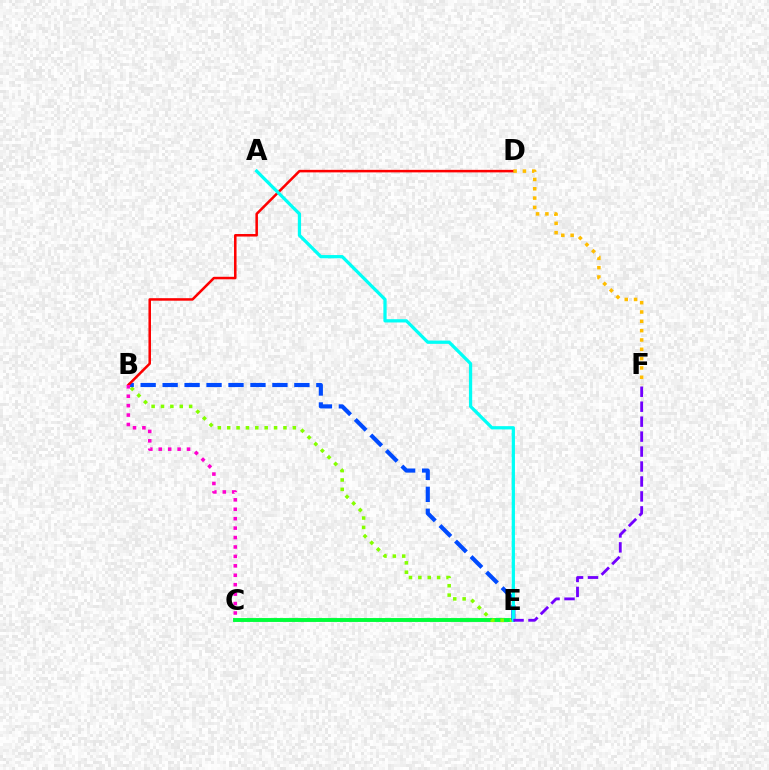{('C', 'E'): [{'color': '#00ff39', 'line_style': 'solid', 'thickness': 2.81}], ('B', 'E'): [{'color': '#84ff00', 'line_style': 'dotted', 'thickness': 2.55}, {'color': '#004bff', 'line_style': 'dashed', 'thickness': 2.98}], ('B', 'D'): [{'color': '#ff0000', 'line_style': 'solid', 'thickness': 1.82}], ('A', 'E'): [{'color': '#00fff6', 'line_style': 'solid', 'thickness': 2.35}], ('E', 'F'): [{'color': '#7200ff', 'line_style': 'dashed', 'thickness': 2.03}], ('D', 'F'): [{'color': '#ffbd00', 'line_style': 'dotted', 'thickness': 2.53}], ('B', 'C'): [{'color': '#ff00cf', 'line_style': 'dotted', 'thickness': 2.56}]}